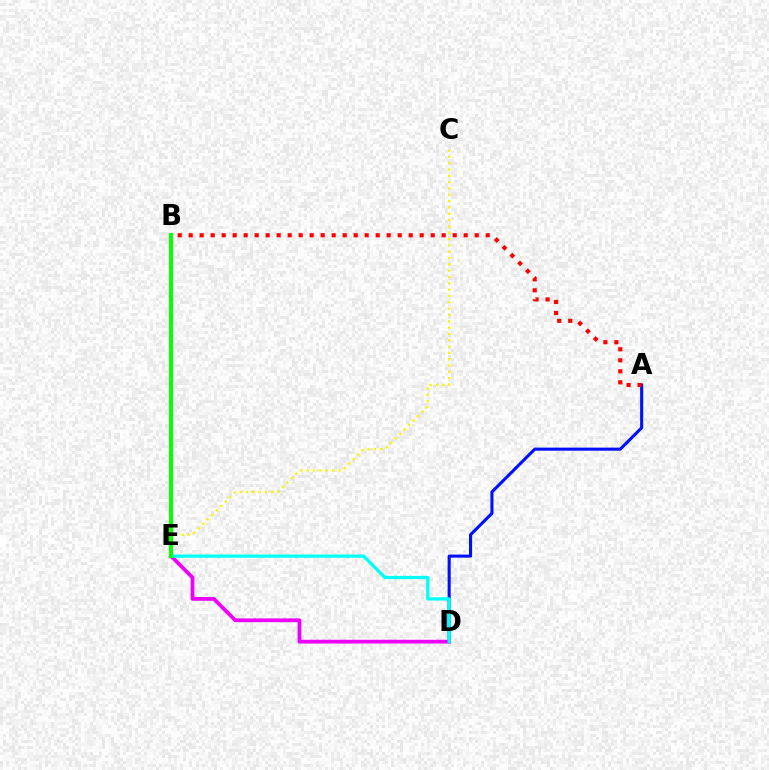{('A', 'D'): [{'color': '#0010ff', 'line_style': 'solid', 'thickness': 2.22}], ('D', 'E'): [{'color': '#ee00ff', 'line_style': 'solid', 'thickness': 2.71}, {'color': '#00fff6', 'line_style': 'solid', 'thickness': 2.35}], ('A', 'B'): [{'color': '#ff0000', 'line_style': 'dotted', 'thickness': 2.99}], ('C', 'E'): [{'color': '#fcf500', 'line_style': 'dotted', 'thickness': 1.72}], ('B', 'E'): [{'color': '#08ff00', 'line_style': 'solid', 'thickness': 2.91}]}